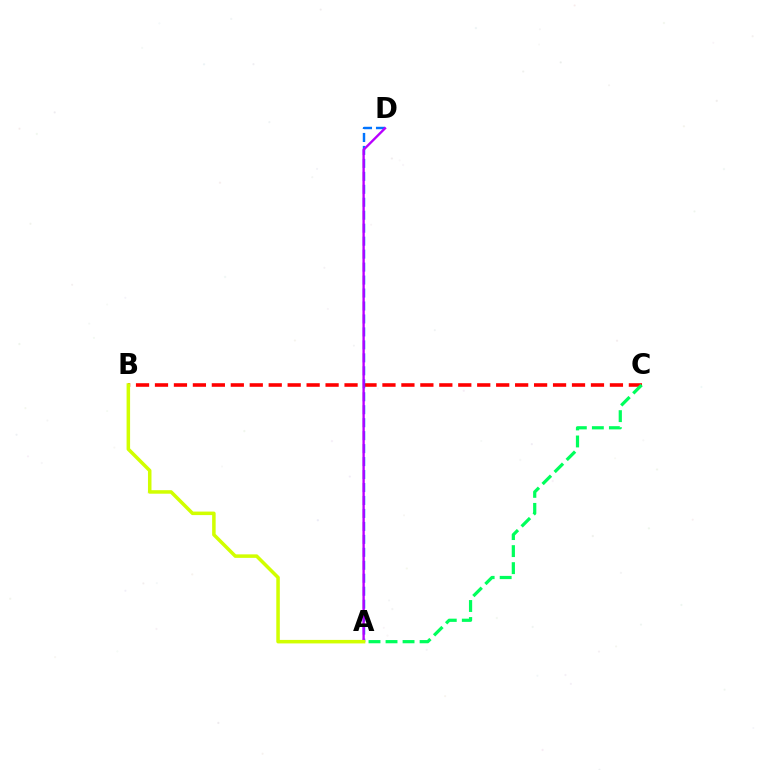{('B', 'C'): [{'color': '#ff0000', 'line_style': 'dashed', 'thickness': 2.58}], ('A', 'D'): [{'color': '#0074ff', 'line_style': 'dashed', 'thickness': 1.76}, {'color': '#b900ff', 'line_style': 'solid', 'thickness': 1.7}], ('A', 'C'): [{'color': '#00ff5c', 'line_style': 'dashed', 'thickness': 2.31}], ('A', 'B'): [{'color': '#d1ff00', 'line_style': 'solid', 'thickness': 2.53}]}